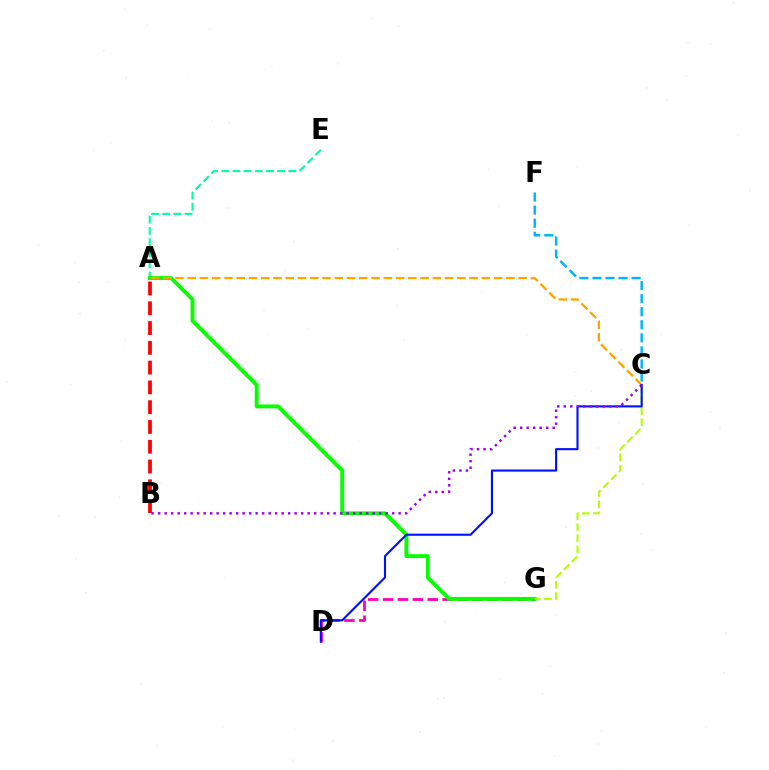{('C', 'F'): [{'color': '#00b5ff', 'line_style': 'dashed', 'thickness': 1.78}], ('D', 'G'): [{'color': '#ff00bd', 'line_style': 'dashed', 'thickness': 2.02}], ('A', 'E'): [{'color': '#00ff9d', 'line_style': 'dashed', 'thickness': 1.52}], ('A', 'G'): [{'color': '#08ff00', 'line_style': 'solid', 'thickness': 2.81}], ('A', 'C'): [{'color': '#ffa500', 'line_style': 'dashed', 'thickness': 1.67}], ('C', 'G'): [{'color': '#b3ff00', 'line_style': 'dashed', 'thickness': 1.51}], ('C', 'D'): [{'color': '#0010ff', 'line_style': 'solid', 'thickness': 1.52}], ('A', 'B'): [{'color': '#ff0000', 'line_style': 'dashed', 'thickness': 2.69}], ('B', 'C'): [{'color': '#9b00ff', 'line_style': 'dotted', 'thickness': 1.77}]}